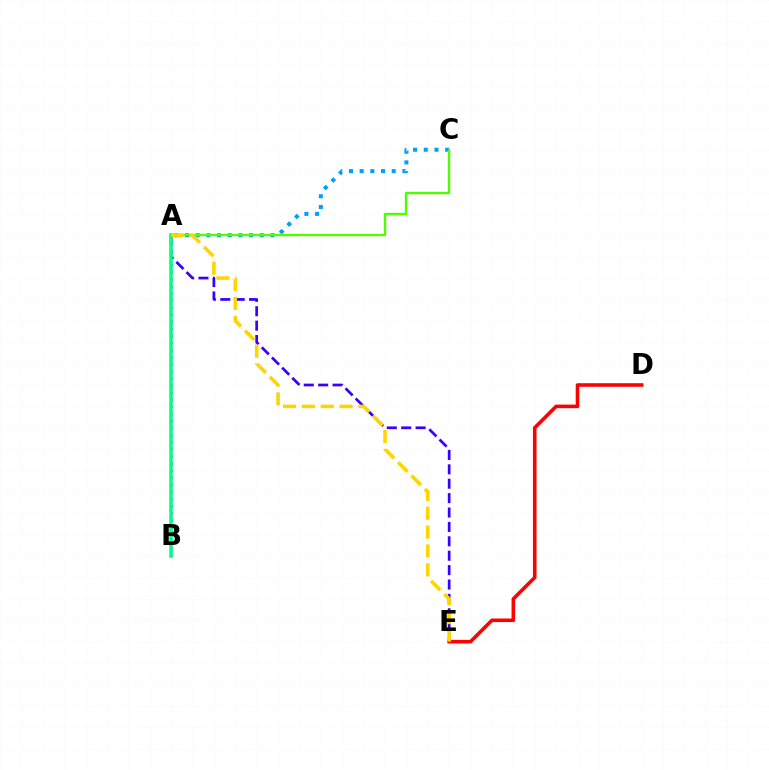{('A', 'B'): [{'color': '#ff00ed', 'line_style': 'dotted', 'thickness': 1.93}, {'color': '#00ff86', 'line_style': 'solid', 'thickness': 2.54}], ('D', 'E'): [{'color': '#ff0000', 'line_style': 'solid', 'thickness': 2.58}], ('A', 'C'): [{'color': '#009eff', 'line_style': 'dotted', 'thickness': 2.9}, {'color': '#4fff00', 'line_style': 'solid', 'thickness': 1.72}], ('A', 'E'): [{'color': '#3700ff', 'line_style': 'dashed', 'thickness': 1.96}, {'color': '#ffd500', 'line_style': 'dashed', 'thickness': 2.56}]}